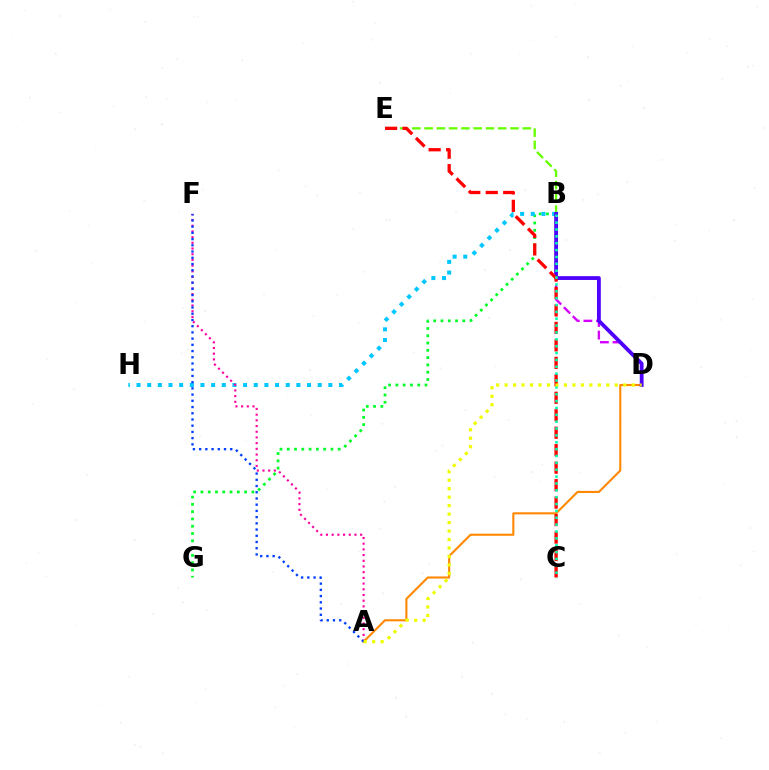{('B', 'D'): [{'color': '#d600ff', 'line_style': 'dashed', 'thickness': 1.72}, {'color': '#4f00ff', 'line_style': 'solid', 'thickness': 2.74}], ('A', 'D'): [{'color': '#ff8800', 'line_style': 'solid', 'thickness': 1.51}, {'color': '#eeff00', 'line_style': 'dotted', 'thickness': 2.3}], ('B', 'G'): [{'color': '#00ff27', 'line_style': 'dotted', 'thickness': 1.98}], ('B', 'H'): [{'color': '#00c7ff', 'line_style': 'dotted', 'thickness': 2.9}], ('B', 'E'): [{'color': '#66ff00', 'line_style': 'dashed', 'thickness': 1.67}], ('C', 'E'): [{'color': '#ff0000', 'line_style': 'dashed', 'thickness': 2.37}], ('A', 'F'): [{'color': '#ff00a0', 'line_style': 'dotted', 'thickness': 1.55}, {'color': '#003fff', 'line_style': 'dotted', 'thickness': 1.69}], ('B', 'C'): [{'color': '#00ffaf', 'line_style': 'dotted', 'thickness': 1.86}]}